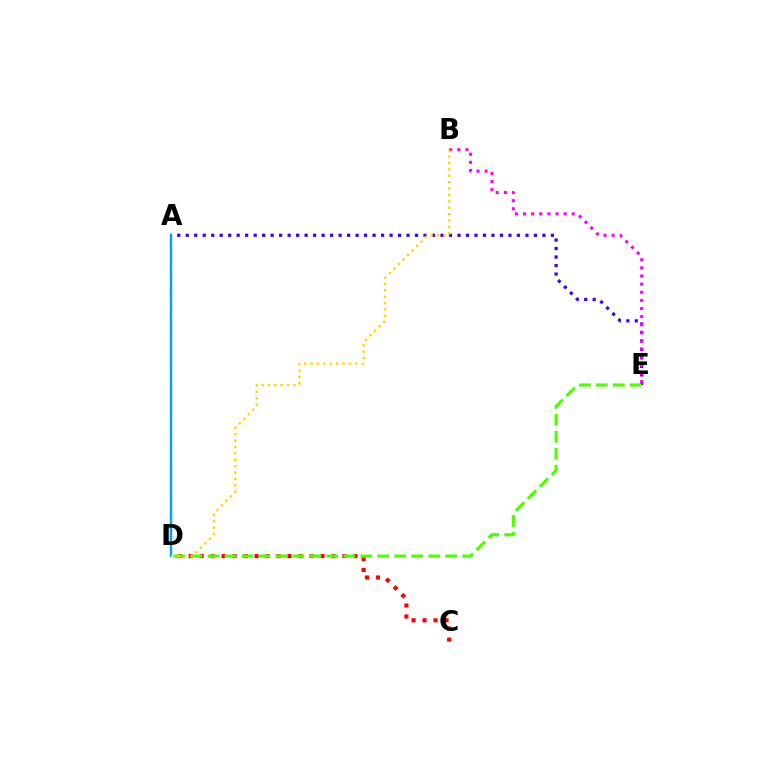{('A', 'E'): [{'color': '#3700ff', 'line_style': 'dotted', 'thickness': 2.31}], ('B', 'E'): [{'color': '#ff00ed', 'line_style': 'dotted', 'thickness': 2.21}], ('A', 'D'): [{'color': '#00ff86', 'line_style': 'dashed', 'thickness': 1.61}, {'color': '#009eff', 'line_style': 'solid', 'thickness': 1.69}], ('C', 'D'): [{'color': '#ff0000', 'line_style': 'dotted', 'thickness': 2.98}], ('D', 'E'): [{'color': '#4fff00', 'line_style': 'dashed', 'thickness': 2.31}], ('B', 'D'): [{'color': '#ffd500', 'line_style': 'dotted', 'thickness': 1.74}]}